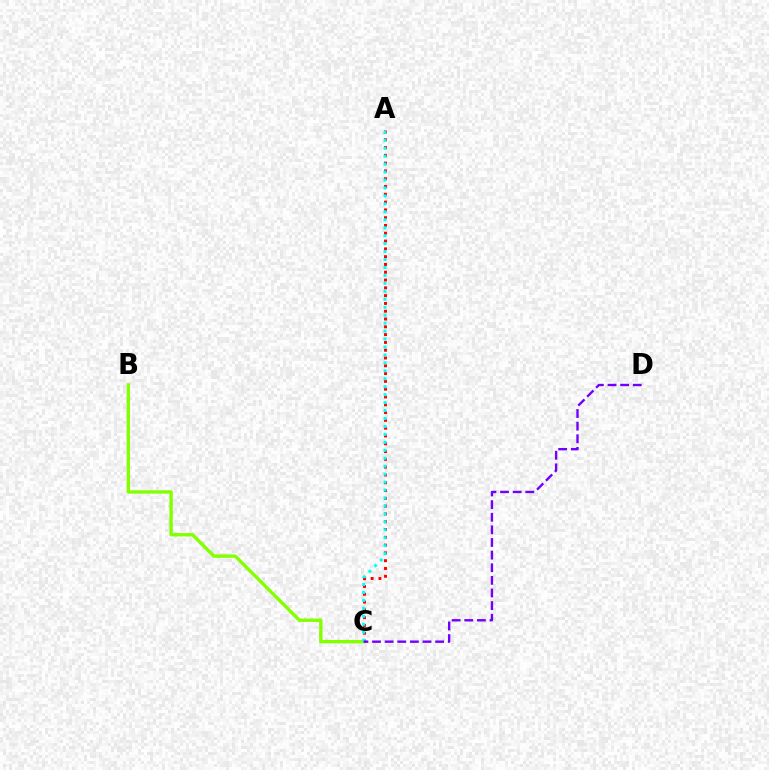{('A', 'C'): [{'color': '#ff0000', 'line_style': 'dotted', 'thickness': 2.12}, {'color': '#00fff6', 'line_style': 'dotted', 'thickness': 2.16}], ('B', 'C'): [{'color': '#84ff00', 'line_style': 'solid', 'thickness': 2.43}], ('C', 'D'): [{'color': '#7200ff', 'line_style': 'dashed', 'thickness': 1.72}]}